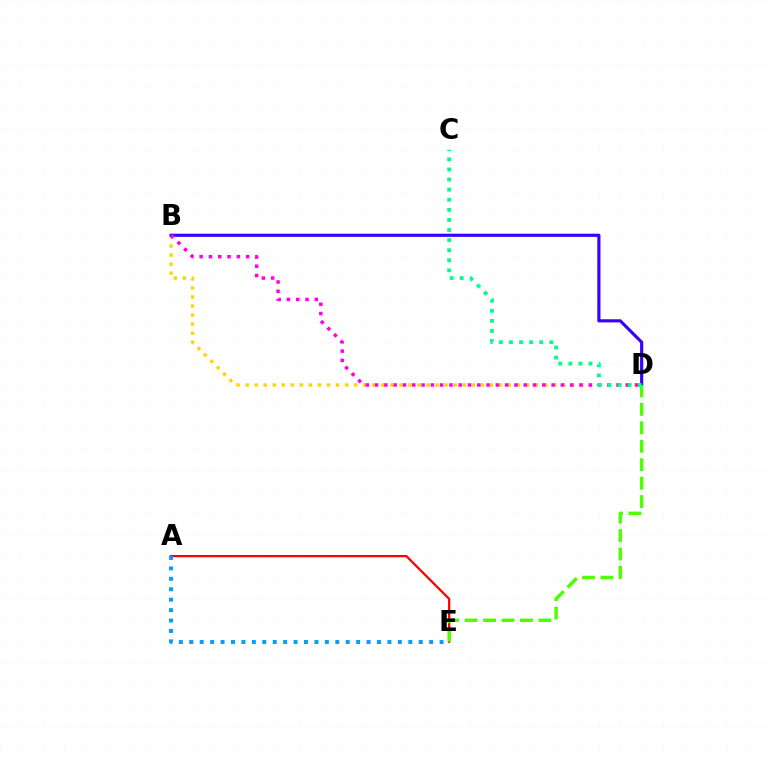{('B', 'D'): [{'color': '#ffd500', 'line_style': 'dotted', 'thickness': 2.46}, {'color': '#3700ff', 'line_style': 'solid', 'thickness': 2.27}, {'color': '#ff00ed', 'line_style': 'dotted', 'thickness': 2.52}], ('A', 'E'): [{'color': '#ff0000', 'line_style': 'solid', 'thickness': 1.62}, {'color': '#009eff', 'line_style': 'dotted', 'thickness': 2.83}], ('D', 'E'): [{'color': '#4fff00', 'line_style': 'dashed', 'thickness': 2.51}], ('C', 'D'): [{'color': '#00ff86', 'line_style': 'dotted', 'thickness': 2.74}]}